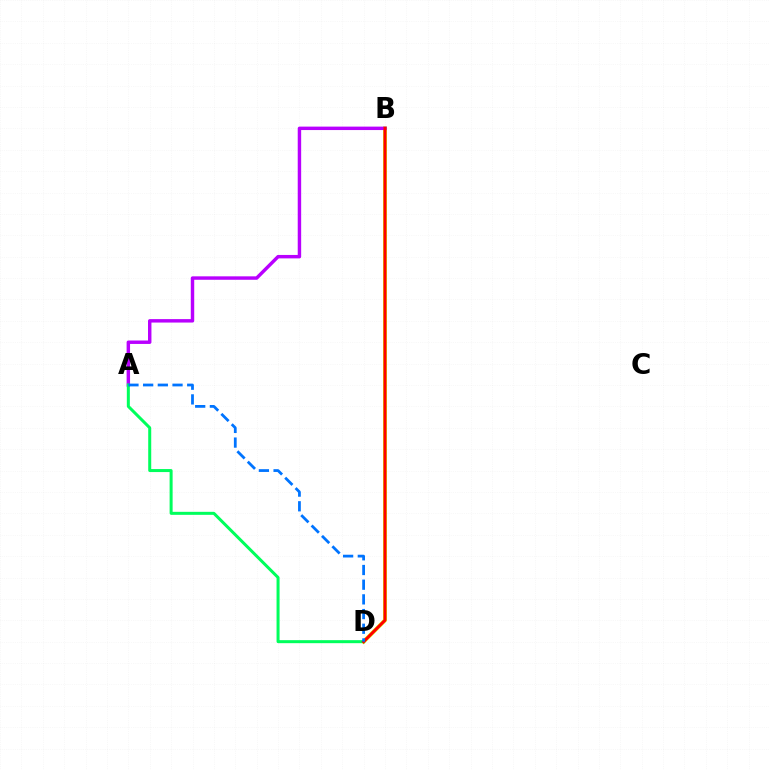{('B', 'D'): [{'color': '#d1ff00', 'line_style': 'solid', 'thickness': 2.79}, {'color': '#ff0000', 'line_style': 'solid', 'thickness': 2.17}], ('A', 'B'): [{'color': '#b900ff', 'line_style': 'solid', 'thickness': 2.48}], ('A', 'D'): [{'color': '#00ff5c', 'line_style': 'solid', 'thickness': 2.17}, {'color': '#0074ff', 'line_style': 'dashed', 'thickness': 2.0}]}